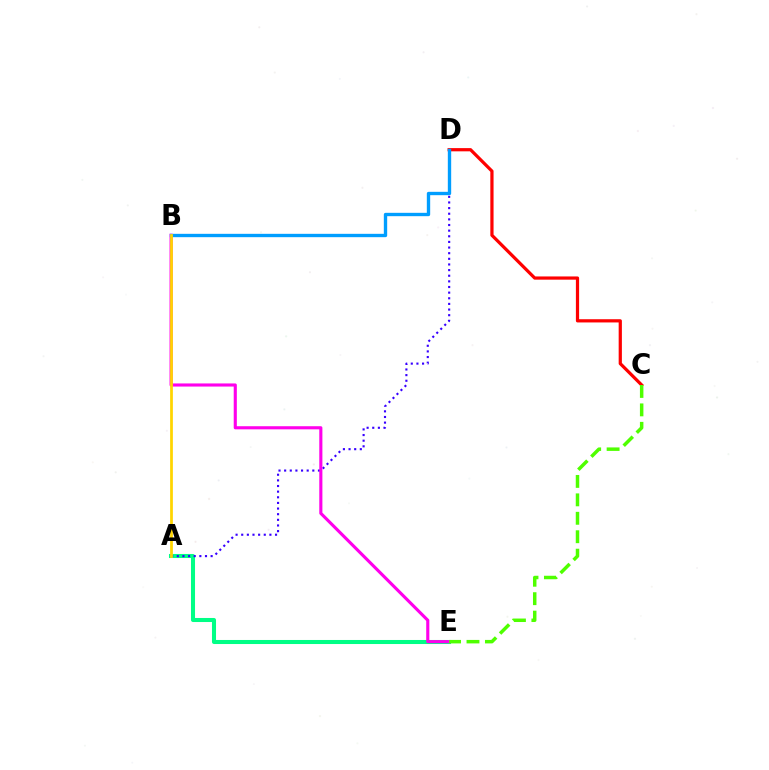{('A', 'E'): [{'color': '#00ff86', 'line_style': 'solid', 'thickness': 2.92}], ('A', 'D'): [{'color': '#3700ff', 'line_style': 'dotted', 'thickness': 1.53}], ('B', 'E'): [{'color': '#ff00ed', 'line_style': 'solid', 'thickness': 2.24}], ('C', 'D'): [{'color': '#ff0000', 'line_style': 'solid', 'thickness': 2.32}], ('B', 'D'): [{'color': '#009eff', 'line_style': 'solid', 'thickness': 2.41}], ('C', 'E'): [{'color': '#4fff00', 'line_style': 'dashed', 'thickness': 2.51}], ('A', 'B'): [{'color': '#ffd500', 'line_style': 'solid', 'thickness': 1.98}]}